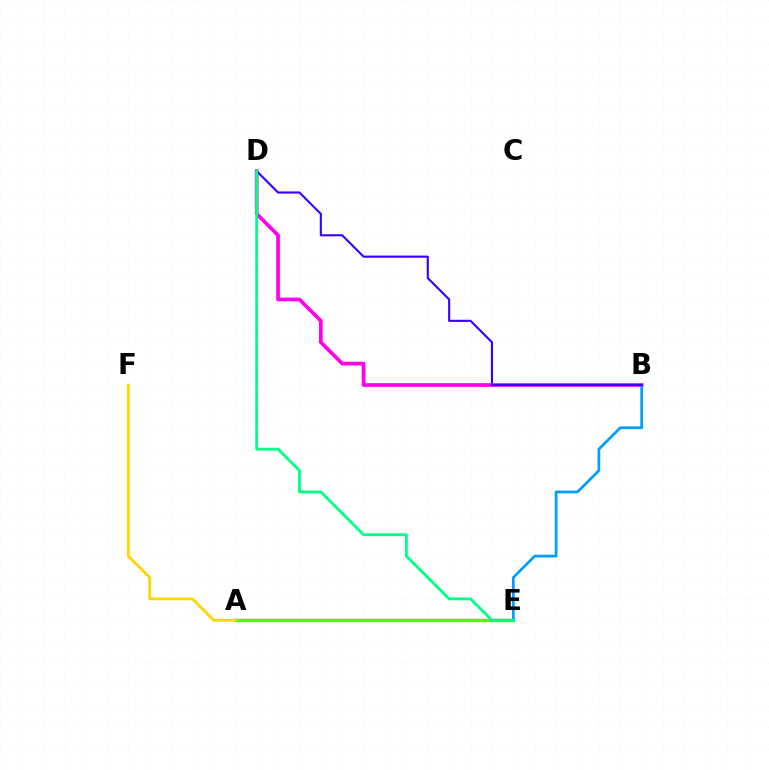{('A', 'E'): [{'color': '#ff0000', 'line_style': 'solid', 'thickness': 1.59}, {'color': '#4fff00', 'line_style': 'solid', 'thickness': 2.41}], ('B', 'D'): [{'color': '#ff00ed', 'line_style': 'solid', 'thickness': 2.66}, {'color': '#3700ff', 'line_style': 'solid', 'thickness': 1.53}], ('B', 'E'): [{'color': '#009eff', 'line_style': 'solid', 'thickness': 1.96}], ('A', 'F'): [{'color': '#ffd500', 'line_style': 'solid', 'thickness': 2.03}], ('D', 'E'): [{'color': '#00ff86', 'line_style': 'solid', 'thickness': 2.04}]}